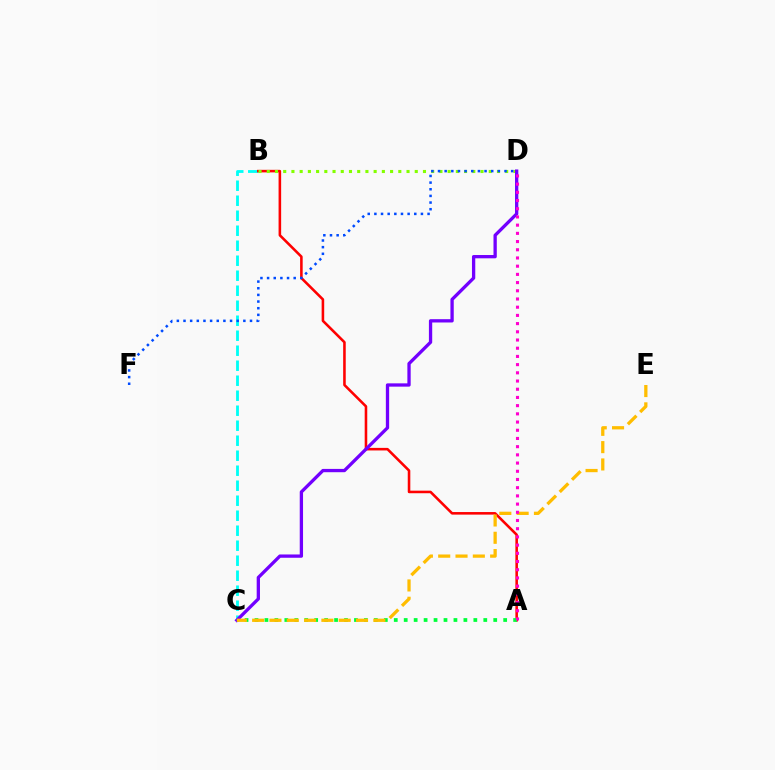{('B', 'C'): [{'color': '#00fff6', 'line_style': 'dashed', 'thickness': 2.04}], ('A', 'B'): [{'color': '#ff0000', 'line_style': 'solid', 'thickness': 1.85}], ('A', 'C'): [{'color': '#00ff39', 'line_style': 'dotted', 'thickness': 2.7}], ('B', 'D'): [{'color': '#84ff00', 'line_style': 'dotted', 'thickness': 2.23}], ('C', 'D'): [{'color': '#7200ff', 'line_style': 'solid', 'thickness': 2.38}], ('C', 'E'): [{'color': '#ffbd00', 'line_style': 'dashed', 'thickness': 2.35}], ('A', 'D'): [{'color': '#ff00cf', 'line_style': 'dotted', 'thickness': 2.23}], ('D', 'F'): [{'color': '#004bff', 'line_style': 'dotted', 'thickness': 1.81}]}